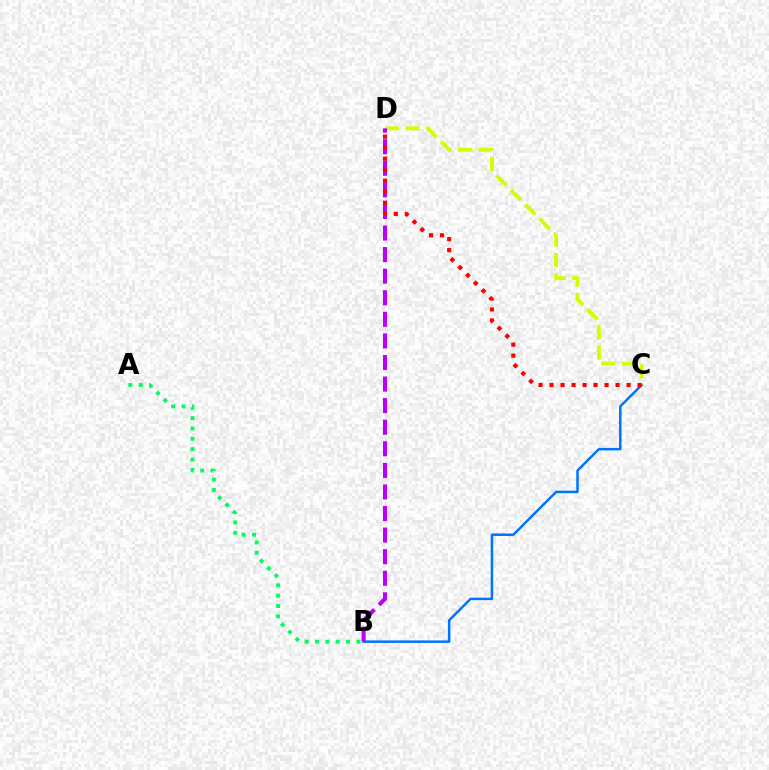{('B', 'C'): [{'color': '#0074ff', 'line_style': 'solid', 'thickness': 1.79}], ('C', 'D'): [{'color': '#d1ff00', 'line_style': 'dashed', 'thickness': 2.78}, {'color': '#ff0000', 'line_style': 'dotted', 'thickness': 2.99}], ('B', 'D'): [{'color': '#b900ff', 'line_style': 'dashed', 'thickness': 2.93}], ('A', 'B'): [{'color': '#00ff5c', 'line_style': 'dotted', 'thickness': 2.81}]}